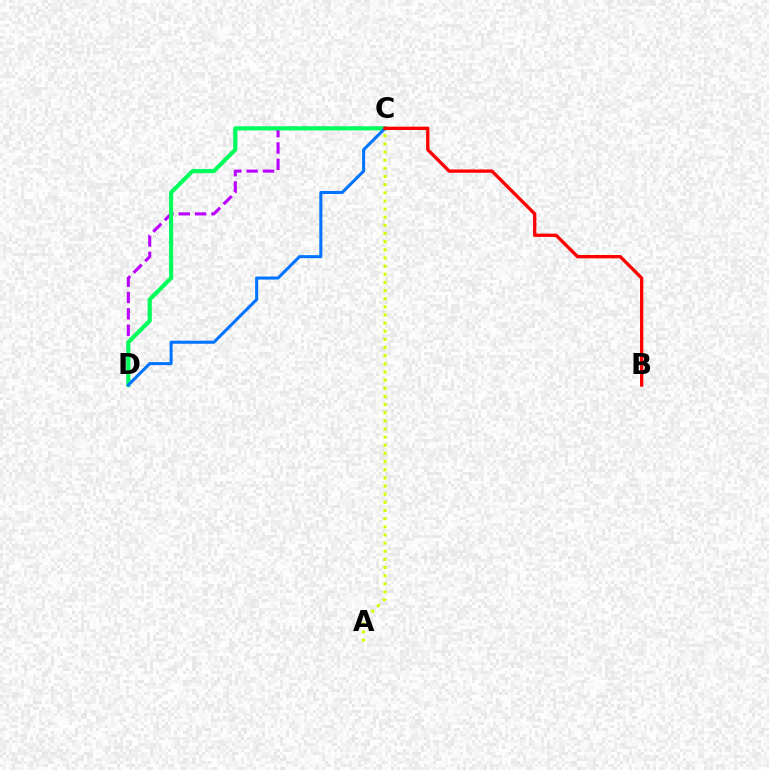{('C', 'D'): [{'color': '#b900ff', 'line_style': 'dashed', 'thickness': 2.22}, {'color': '#00ff5c', 'line_style': 'solid', 'thickness': 2.97}, {'color': '#0074ff', 'line_style': 'solid', 'thickness': 2.2}], ('A', 'C'): [{'color': '#d1ff00', 'line_style': 'dotted', 'thickness': 2.21}], ('B', 'C'): [{'color': '#ff0000', 'line_style': 'solid', 'thickness': 2.39}]}